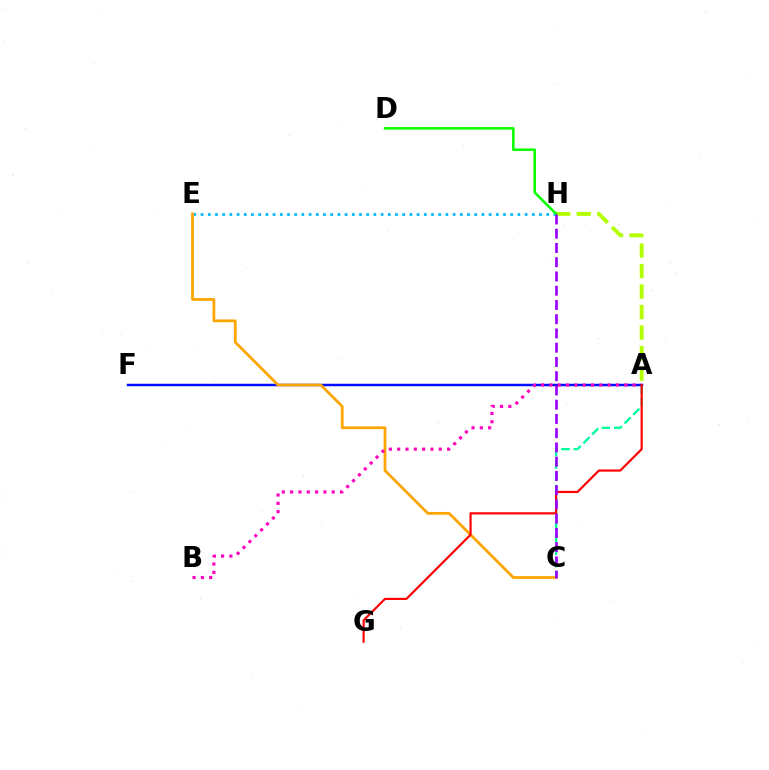{('A', 'C'): [{'color': '#00ff9d', 'line_style': 'dashed', 'thickness': 1.68}], ('A', 'F'): [{'color': '#0010ff', 'line_style': 'solid', 'thickness': 1.77}], ('E', 'H'): [{'color': '#00b5ff', 'line_style': 'dotted', 'thickness': 1.96}], ('C', 'E'): [{'color': '#ffa500', 'line_style': 'solid', 'thickness': 1.99}], ('A', 'B'): [{'color': '#ff00bd', 'line_style': 'dotted', 'thickness': 2.26}], ('A', 'H'): [{'color': '#b3ff00', 'line_style': 'dashed', 'thickness': 2.79}], ('D', 'H'): [{'color': '#08ff00', 'line_style': 'solid', 'thickness': 1.81}], ('A', 'G'): [{'color': '#ff0000', 'line_style': 'solid', 'thickness': 1.56}], ('C', 'H'): [{'color': '#9b00ff', 'line_style': 'dashed', 'thickness': 1.94}]}